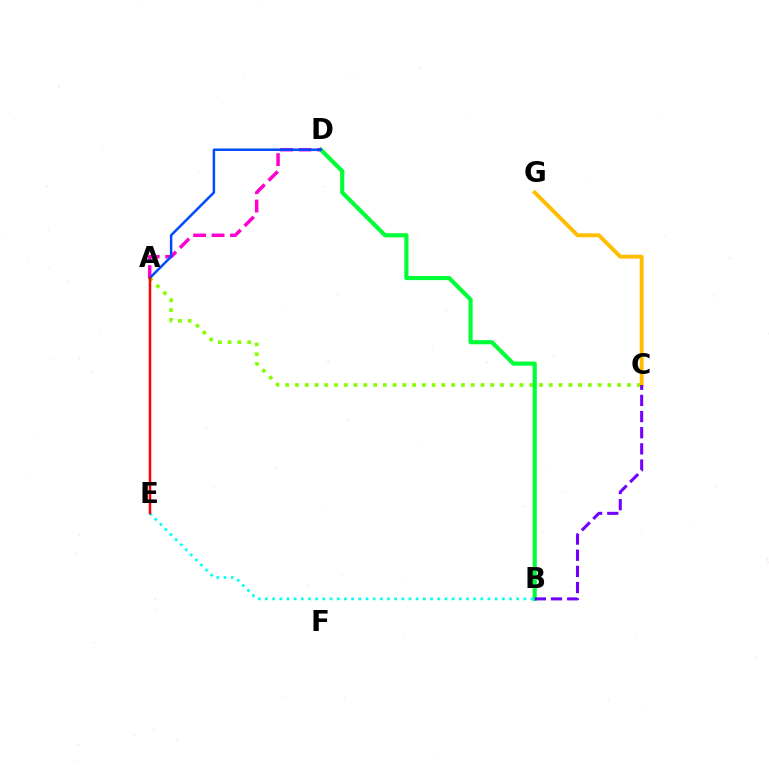{('A', 'C'): [{'color': '#84ff00', 'line_style': 'dotted', 'thickness': 2.65}], ('B', 'D'): [{'color': '#00ff39', 'line_style': 'solid', 'thickness': 2.99}], ('C', 'G'): [{'color': '#ffbd00', 'line_style': 'solid', 'thickness': 2.8}], ('B', 'E'): [{'color': '#00fff6', 'line_style': 'dotted', 'thickness': 1.95}], ('B', 'C'): [{'color': '#7200ff', 'line_style': 'dashed', 'thickness': 2.2}], ('A', 'D'): [{'color': '#ff00cf', 'line_style': 'dashed', 'thickness': 2.5}, {'color': '#004bff', 'line_style': 'solid', 'thickness': 1.78}], ('A', 'E'): [{'color': '#ff0000', 'line_style': 'solid', 'thickness': 1.79}]}